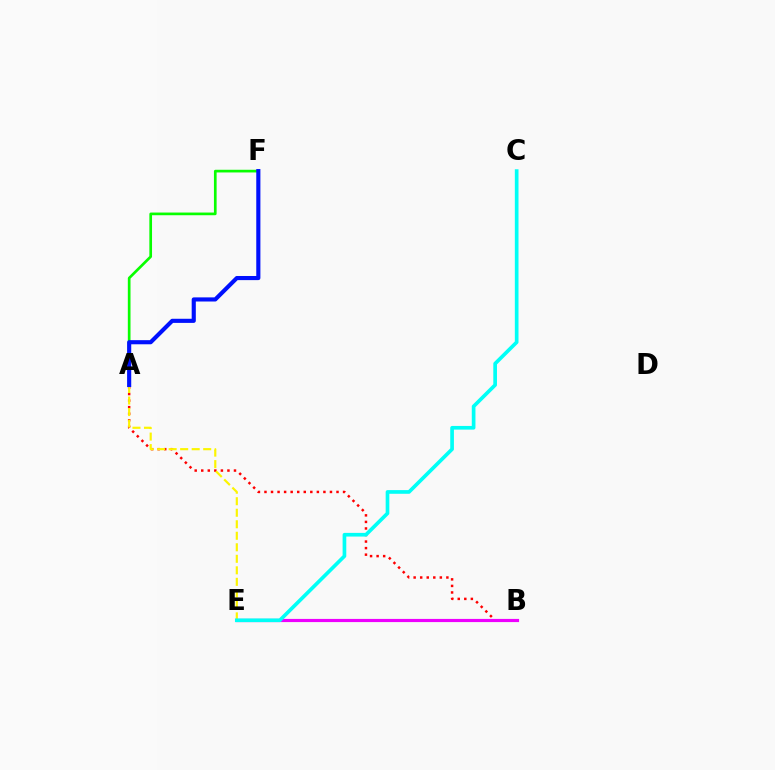{('A', 'B'): [{'color': '#ff0000', 'line_style': 'dotted', 'thickness': 1.78}], ('B', 'E'): [{'color': '#ee00ff', 'line_style': 'solid', 'thickness': 2.28}], ('A', 'E'): [{'color': '#fcf500', 'line_style': 'dashed', 'thickness': 1.56}], ('A', 'F'): [{'color': '#08ff00', 'line_style': 'solid', 'thickness': 1.93}, {'color': '#0010ff', 'line_style': 'solid', 'thickness': 2.97}], ('C', 'E'): [{'color': '#00fff6', 'line_style': 'solid', 'thickness': 2.65}]}